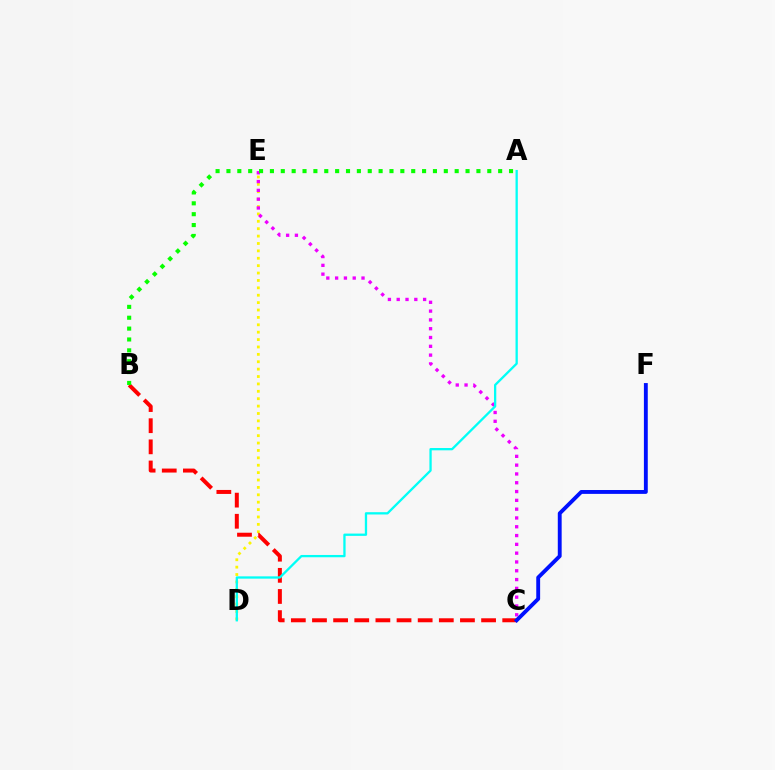{('D', 'E'): [{'color': '#fcf500', 'line_style': 'dotted', 'thickness': 2.01}], ('B', 'C'): [{'color': '#ff0000', 'line_style': 'dashed', 'thickness': 2.87}], ('C', 'E'): [{'color': '#ee00ff', 'line_style': 'dotted', 'thickness': 2.39}], ('C', 'F'): [{'color': '#0010ff', 'line_style': 'solid', 'thickness': 2.78}], ('A', 'B'): [{'color': '#08ff00', 'line_style': 'dotted', 'thickness': 2.95}], ('A', 'D'): [{'color': '#00fff6', 'line_style': 'solid', 'thickness': 1.65}]}